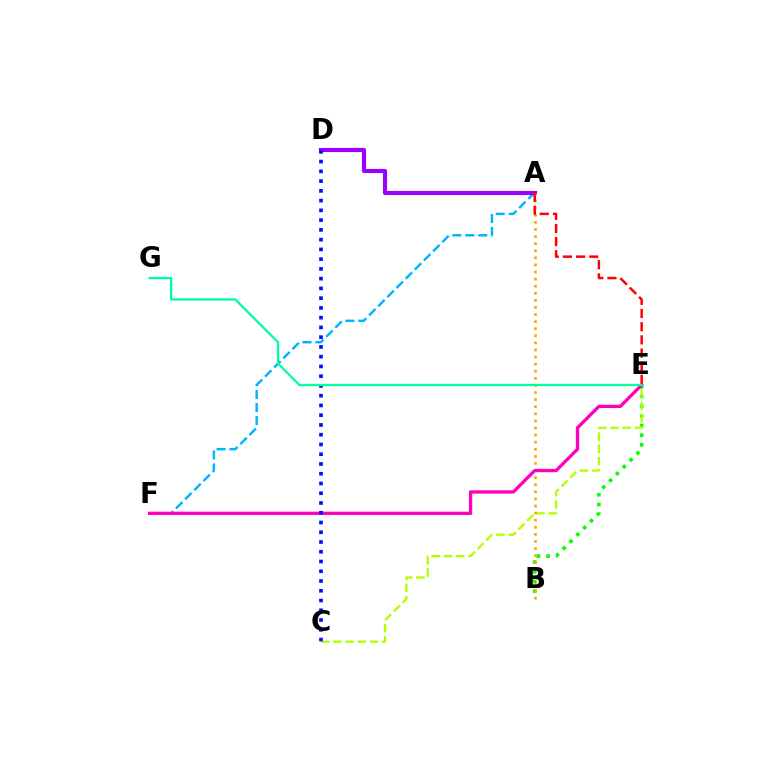{('B', 'E'): [{'color': '#08ff00', 'line_style': 'dotted', 'thickness': 2.63}], ('A', 'F'): [{'color': '#00b5ff', 'line_style': 'dashed', 'thickness': 1.76}], ('C', 'E'): [{'color': '#b3ff00', 'line_style': 'dashed', 'thickness': 1.66}], ('A', 'D'): [{'color': '#9b00ff', 'line_style': 'solid', 'thickness': 2.96}], ('A', 'B'): [{'color': '#ffa500', 'line_style': 'dotted', 'thickness': 1.93}], ('E', 'F'): [{'color': '#ff00bd', 'line_style': 'solid', 'thickness': 2.39}], ('C', 'D'): [{'color': '#0010ff', 'line_style': 'dotted', 'thickness': 2.65}], ('E', 'G'): [{'color': '#00ff9d', 'line_style': 'solid', 'thickness': 1.64}], ('A', 'E'): [{'color': '#ff0000', 'line_style': 'dashed', 'thickness': 1.79}]}